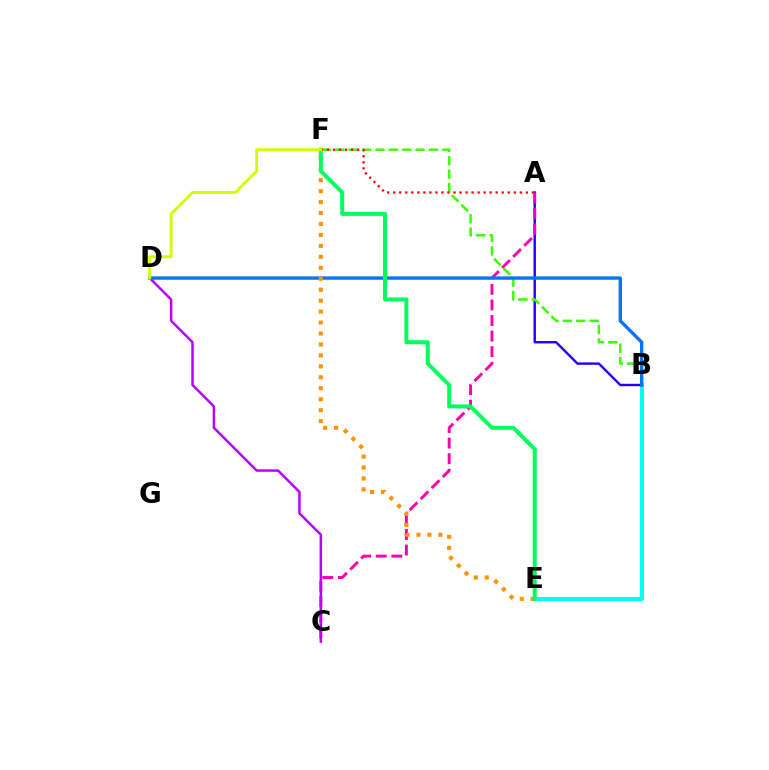{('B', 'E'): [{'color': '#00fff6', 'line_style': 'solid', 'thickness': 2.88}], ('A', 'B'): [{'color': '#2500ff', 'line_style': 'solid', 'thickness': 1.74}], ('A', 'C'): [{'color': '#ff00ac', 'line_style': 'dashed', 'thickness': 2.12}], ('B', 'F'): [{'color': '#3dff00', 'line_style': 'dashed', 'thickness': 1.82}], ('C', 'D'): [{'color': '#b900ff', 'line_style': 'solid', 'thickness': 1.79}], ('B', 'D'): [{'color': '#0074ff', 'line_style': 'solid', 'thickness': 2.42}], ('E', 'F'): [{'color': '#ff9400', 'line_style': 'dotted', 'thickness': 2.98}, {'color': '#00ff5c', 'line_style': 'solid', 'thickness': 2.86}], ('A', 'F'): [{'color': '#ff0000', 'line_style': 'dotted', 'thickness': 1.64}], ('D', 'F'): [{'color': '#d1ff00', 'line_style': 'solid', 'thickness': 2.11}]}